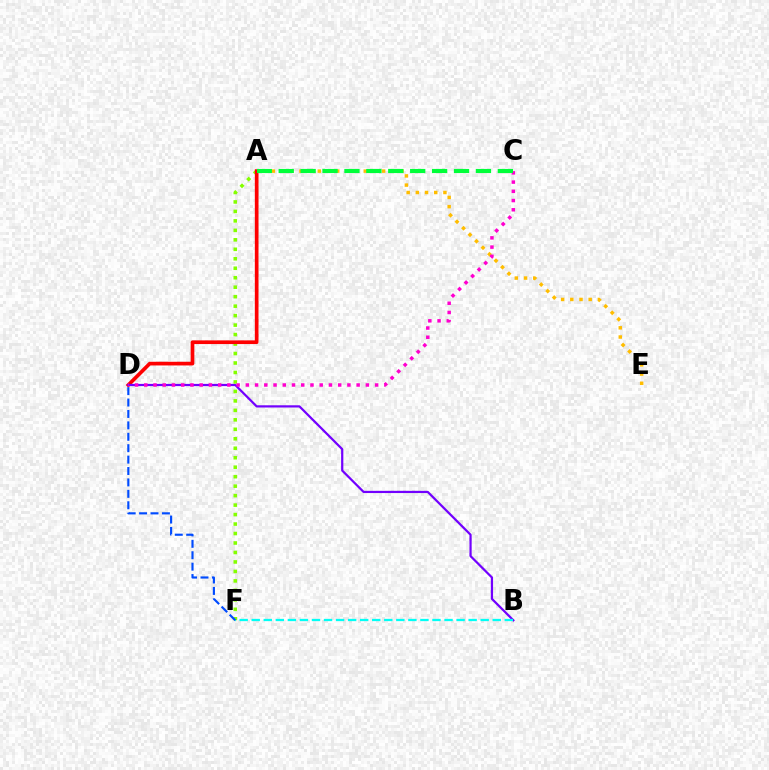{('A', 'F'): [{'color': '#84ff00', 'line_style': 'dotted', 'thickness': 2.57}], ('A', 'E'): [{'color': '#ffbd00', 'line_style': 'dotted', 'thickness': 2.5}], ('A', 'D'): [{'color': '#ff0000', 'line_style': 'solid', 'thickness': 2.65}], ('B', 'D'): [{'color': '#7200ff', 'line_style': 'solid', 'thickness': 1.6}], ('C', 'D'): [{'color': '#ff00cf', 'line_style': 'dotted', 'thickness': 2.51}], ('B', 'F'): [{'color': '#00fff6', 'line_style': 'dashed', 'thickness': 1.64}], ('A', 'C'): [{'color': '#00ff39', 'line_style': 'dashed', 'thickness': 2.98}], ('D', 'F'): [{'color': '#004bff', 'line_style': 'dashed', 'thickness': 1.55}]}